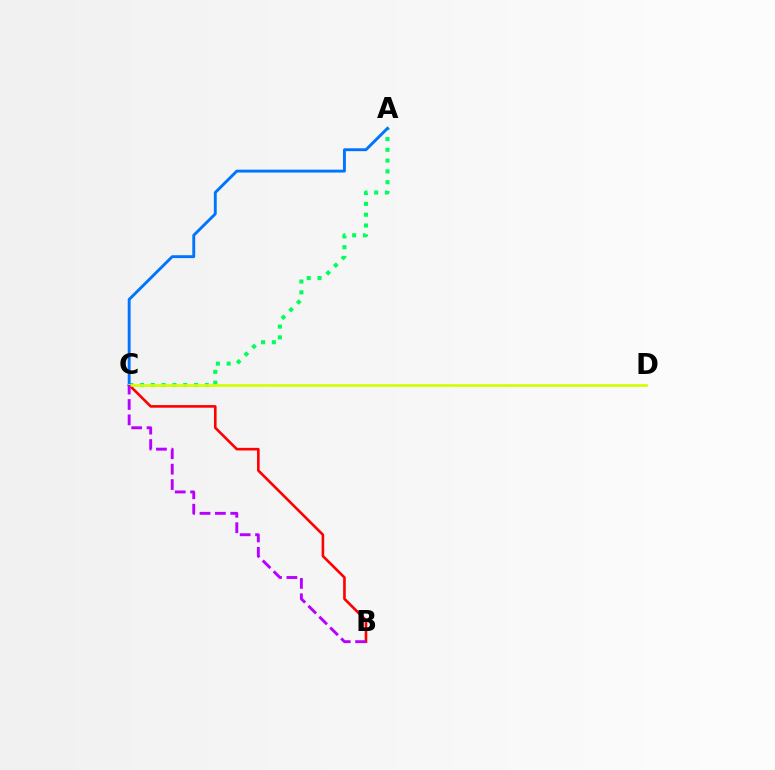{('A', 'C'): [{'color': '#00ff5c', 'line_style': 'dotted', 'thickness': 2.94}, {'color': '#0074ff', 'line_style': 'solid', 'thickness': 2.08}], ('B', 'C'): [{'color': '#ff0000', 'line_style': 'solid', 'thickness': 1.89}, {'color': '#b900ff', 'line_style': 'dashed', 'thickness': 2.09}], ('C', 'D'): [{'color': '#d1ff00', 'line_style': 'solid', 'thickness': 1.92}]}